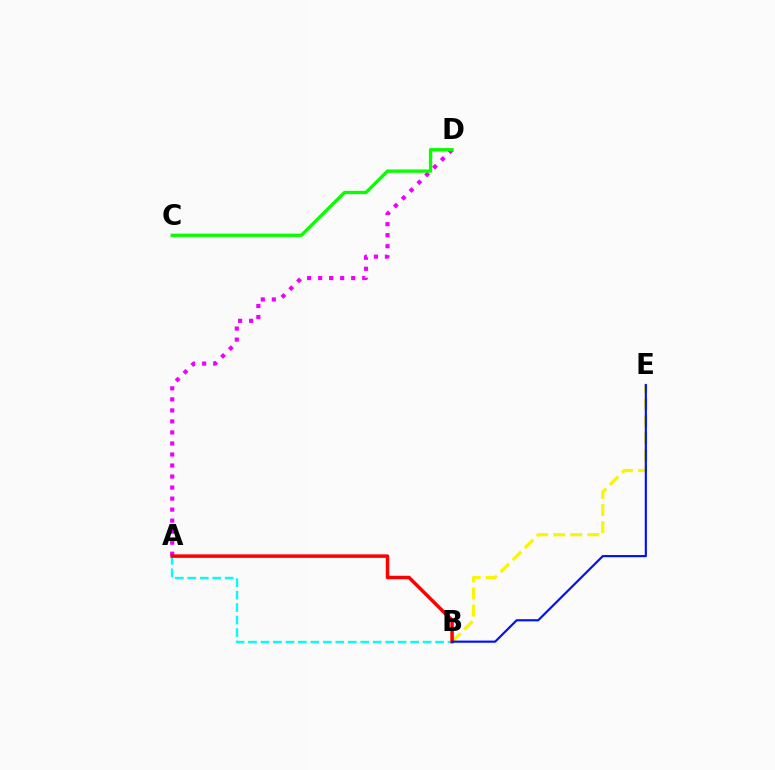{('B', 'E'): [{'color': '#fcf500', 'line_style': 'dashed', 'thickness': 2.32}, {'color': '#0010ff', 'line_style': 'solid', 'thickness': 1.56}], ('A', 'D'): [{'color': '#ee00ff', 'line_style': 'dotted', 'thickness': 3.0}], ('A', 'B'): [{'color': '#00fff6', 'line_style': 'dashed', 'thickness': 1.69}, {'color': '#ff0000', 'line_style': 'solid', 'thickness': 2.52}], ('C', 'D'): [{'color': '#08ff00', 'line_style': 'solid', 'thickness': 2.37}]}